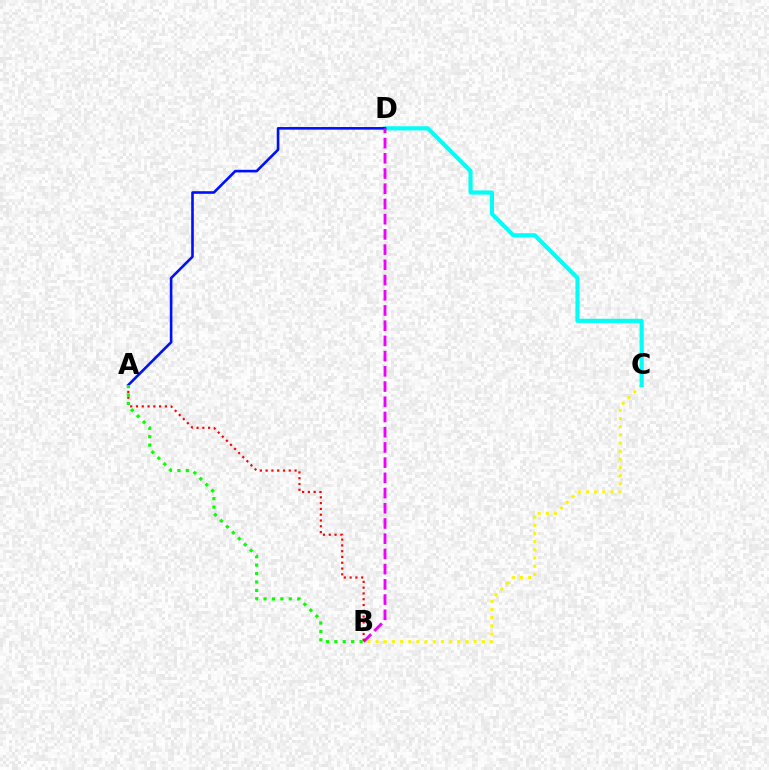{('B', 'C'): [{'color': '#fcf500', 'line_style': 'dotted', 'thickness': 2.22}], ('C', 'D'): [{'color': '#00fff6', 'line_style': 'solid', 'thickness': 2.98}], ('A', 'D'): [{'color': '#0010ff', 'line_style': 'solid', 'thickness': 1.88}], ('B', 'D'): [{'color': '#ee00ff', 'line_style': 'dashed', 'thickness': 2.07}], ('A', 'B'): [{'color': '#ff0000', 'line_style': 'dotted', 'thickness': 1.57}, {'color': '#08ff00', 'line_style': 'dotted', 'thickness': 2.29}]}